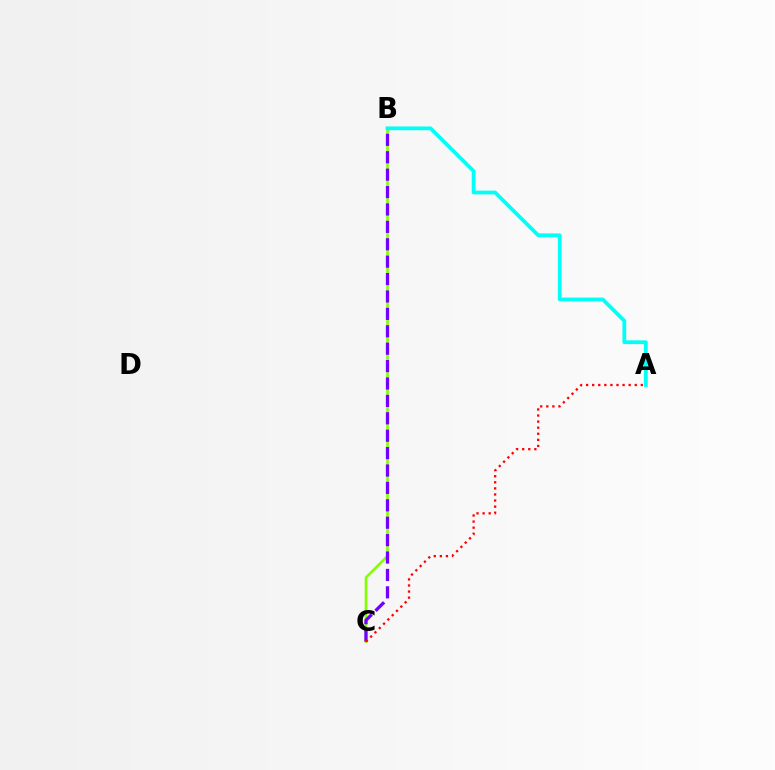{('B', 'C'): [{'color': '#84ff00', 'line_style': 'solid', 'thickness': 1.87}, {'color': '#7200ff', 'line_style': 'dashed', 'thickness': 2.36}], ('A', 'C'): [{'color': '#ff0000', 'line_style': 'dotted', 'thickness': 1.65}], ('A', 'B'): [{'color': '#00fff6', 'line_style': 'solid', 'thickness': 2.71}]}